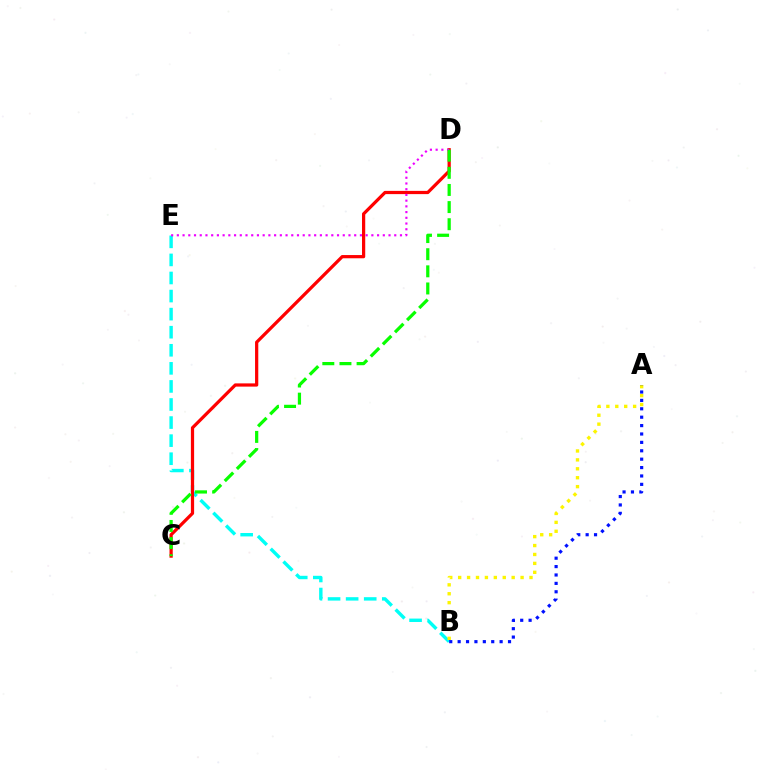{('B', 'E'): [{'color': '#00fff6', 'line_style': 'dashed', 'thickness': 2.46}], ('C', 'D'): [{'color': '#ff0000', 'line_style': 'solid', 'thickness': 2.33}, {'color': '#08ff00', 'line_style': 'dashed', 'thickness': 2.33}], ('A', 'B'): [{'color': '#fcf500', 'line_style': 'dotted', 'thickness': 2.42}, {'color': '#0010ff', 'line_style': 'dotted', 'thickness': 2.28}], ('D', 'E'): [{'color': '#ee00ff', 'line_style': 'dotted', 'thickness': 1.55}]}